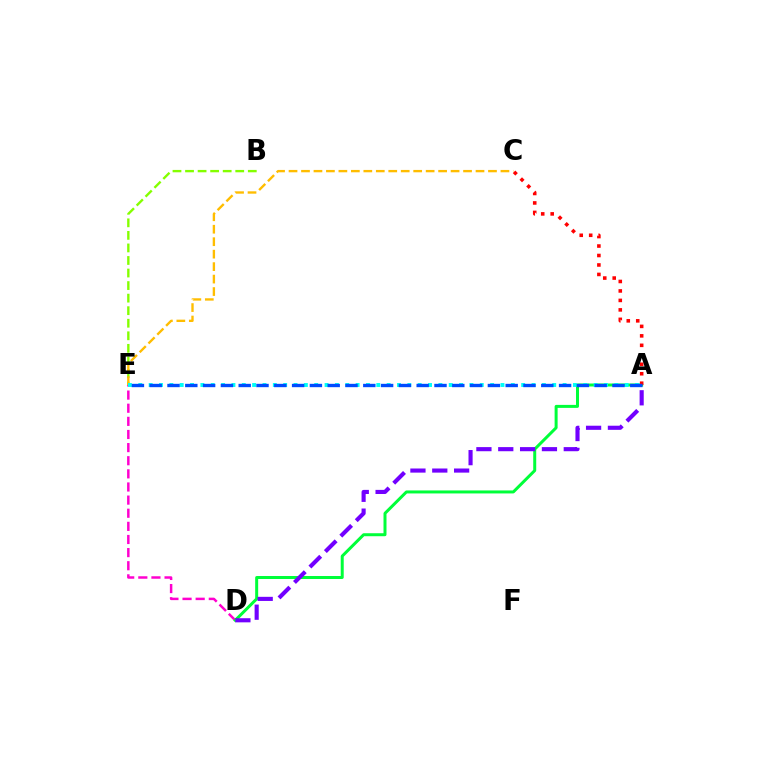{('D', 'E'): [{'color': '#ff00cf', 'line_style': 'dashed', 'thickness': 1.78}], ('A', 'D'): [{'color': '#00ff39', 'line_style': 'solid', 'thickness': 2.16}, {'color': '#7200ff', 'line_style': 'dashed', 'thickness': 2.97}], ('B', 'E'): [{'color': '#84ff00', 'line_style': 'dashed', 'thickness': 1.71}], ('A', 'C'): [{'color': '#ff0000', 'line_style': 'dotted', 'thickness': 2.57}], ('C', 'E'): [{'color': '#ffbd00', 'line_style': 'dashed', 'thickness': 1.69}], ('A', 'E'): [{'color': '#00fff6', 'line_style': 'dotted', 'thickness': 2.81}, {'color': '#004bff', 'line_style': 'dashed', 'thickness': 2.42}]}